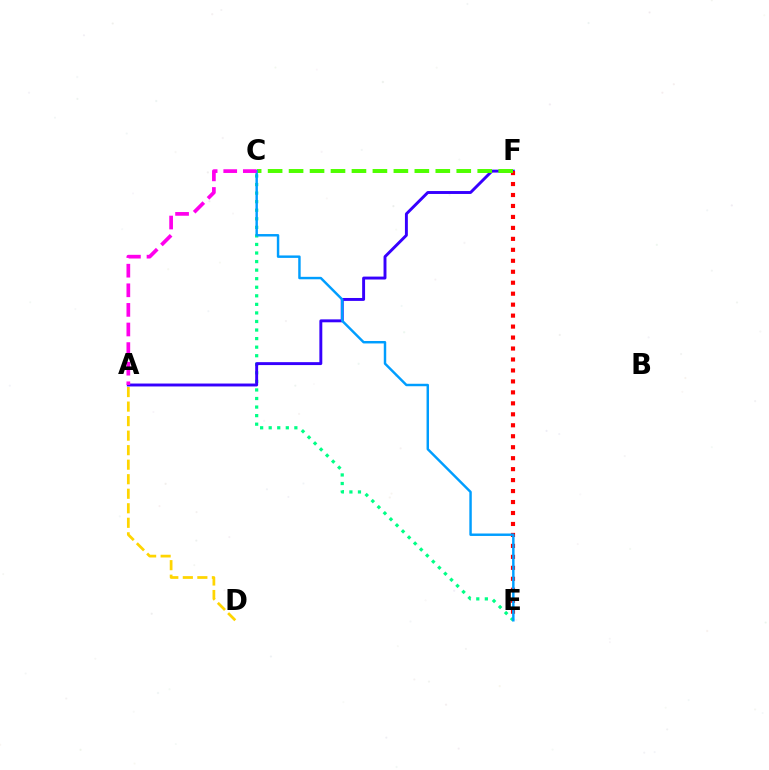{('C', 'E'): [{'color': '#00ff86', 'line_style': 'dotted', 'thickness': 2.33}, {'color': '#009eff', 'line_style': 'solid', 'thickness': 1.76}], ('A', 'F'): [{'color': '#3700ff', 'line_style': 'solid', 'thickness': 2.1}], ('E', 'F'): [{'color': '#ff0000', 'line_style': 'dotted', 'thickness': 2.98}], ('C', 'F'): [{'color': '#4fff00', 'line_style': 'dashed', 'thickness': 2.85}], ('A', 'D'): [{'color': '#ffd500', 'line_style': 'dashed', 'thickness': 1.97}], ('A', 'C'): [{'color': '#ff00ed', 'line_style': 'dashed', 'thickness': 2.66}]}